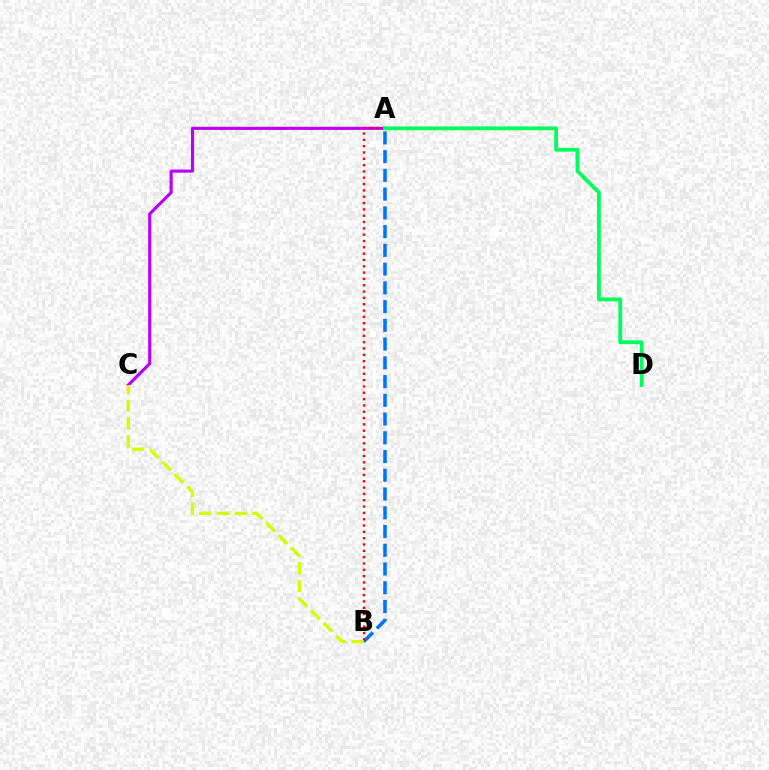{('A', 'B'): [{'color': '#0074ff', 'line_style': 'dashed', 'thickness': 2.55}, {'color': '#ff0000', 'line_style': 'dotted', 'thickness': 1.72}], ('A', 'C'): [{'color': '#b900ff', 'line_style': 'solid', 'thickness': 2.25}], ('A', 'D'): [{'color': '#00ff5c', 'line_style': 'solid', 'thickness': 2.75}], ('B', 'C'): [{'color': '#d1ff00', 'line_style': 'dashed', 'thickness': 2.41}]}